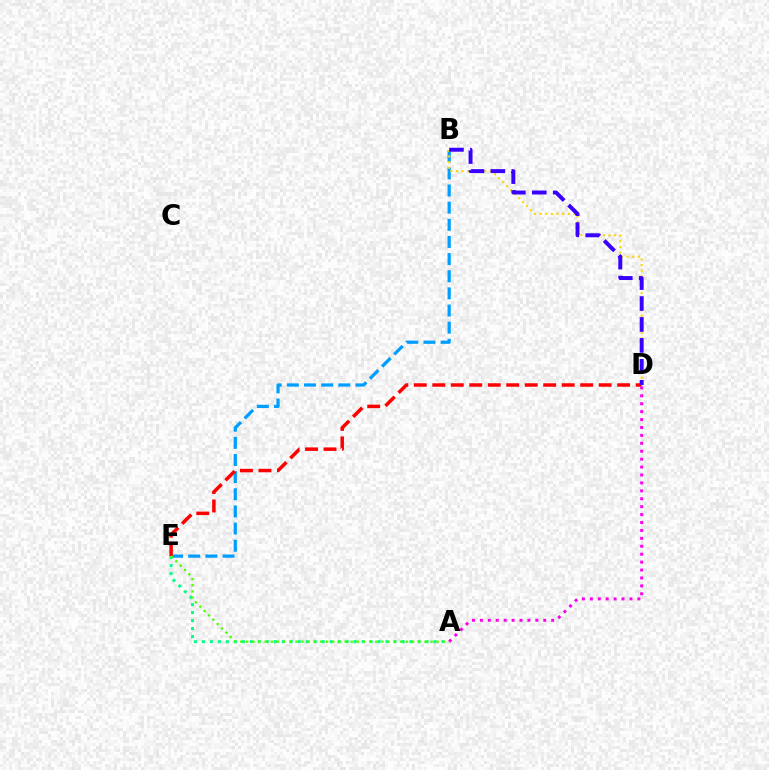{('A', 'E'): [{'color': '#00ff86', 'line_style': 'dotted', 'thickness': 2.17}, {'color': '#4fff00', 'line_style': 'dotted', 'thickness': 1.67}], ('B', 'E'): [{'color': '#009eff', 'line_style': 'dashed', 'thickness': 2.33}], ('D', 'E'): [{'color': '#ff0000', 'line_style': 'dashed', 'thickness': 2.51}], ('B', 'D'): [{'color': '#ffd500', 'line_style': 'dotted', 'thickness': 1.53}, {'color': '#3700ff', 'line_style': 'dashed', 'thickness': 2.84}], ('A', 'D'): [{'color': '#ff00ed', 'line_style': 'dotted', 'thickness': 2.15}]}